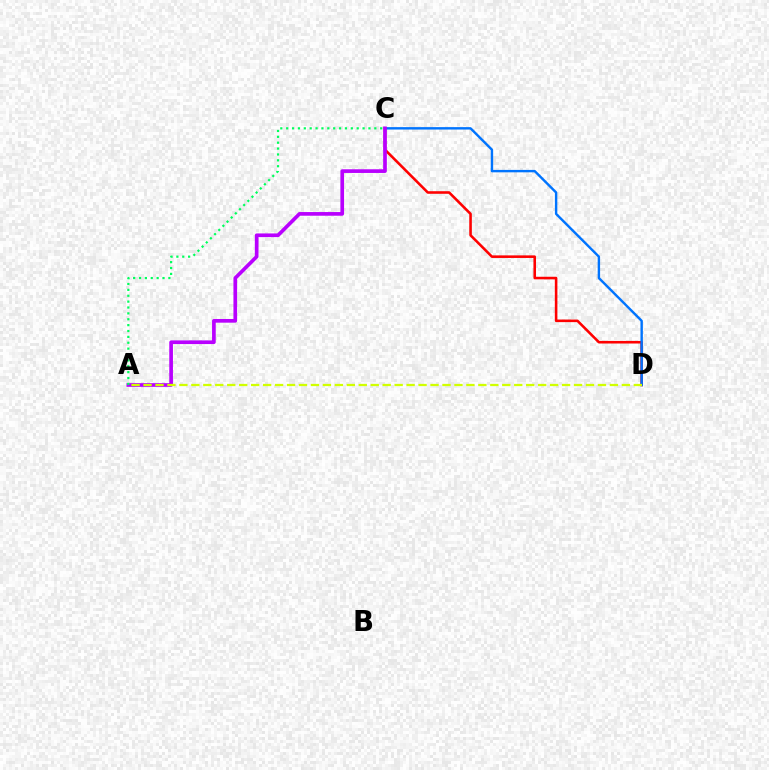{('C', 'D'): [{'color': '#ff0000', 'line_style': 'solid', 'thickness': 1.86}, {'color': '#0074ff', 'line_style': 'solid', 'thickness': 1.74}], ('A', 'C'): [{'color': '#b900ff', 'line_style': 'solid', 'thickness': 2.65}, {'color': '#00ff5c', 'line_style': 'dotted', 'thickness': 1.6}], ('A', 'D'): [{'color': '#d1ff00', 'line_style': 'dashed', 'thickness': 1.62}]}